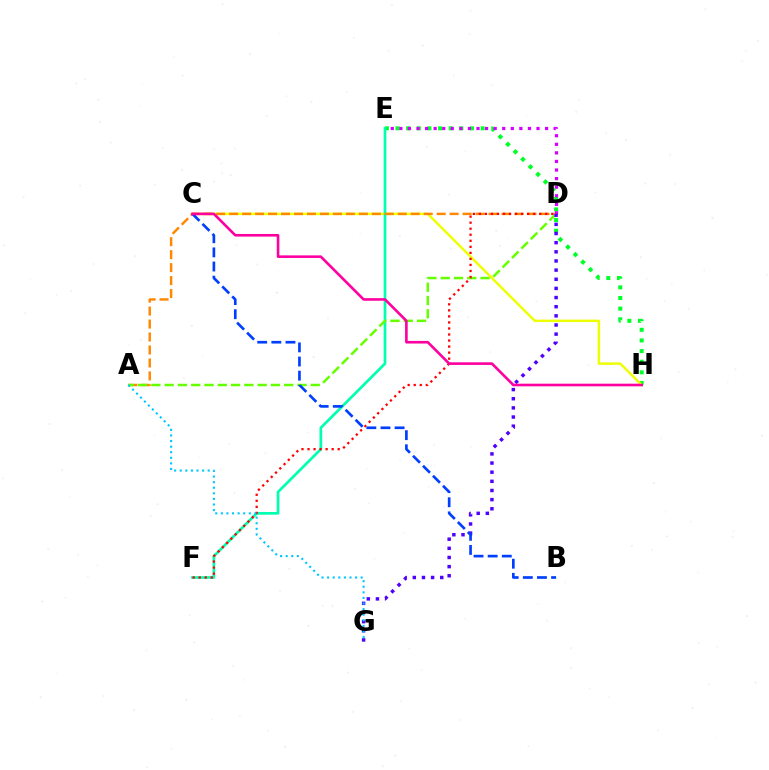{('E', 'H'): [{'color': '#00ff27', 'line_style': 'dotted', 'thickness': 2.89}], ('C', 'H'): [{'color': '#eeff00', 'line_style': 'solid', 'thickness': 1.77}, {'color': '#ff00a0', 'line_style': 'solid', 'thickness': 1.88}], ('E', 'F'): [{'color': '#00ffaf', 'line_style': 'solid', 'thickness': 1.94}], ('A', 'D'): [{'color': '#ff8800', 'line_style': 'dashed', 'thickness': 1.76}, {'color': '#66ff00', 'line_style': 'dashed', 'thickness': 1.8}], ('D', 'E'): [{'color': '#d600ff', 'line_style': 'dotted', 'thickness': 2.33}], ('D', 'G'): [{'color': '#4f00ff', 'line_style': 'dotted', 'thickness': 2.49}], ('D', 'F'): [{'color': '#ff0000', 'line_style': 'dotted', 'thickness': 1.64}], ('A', 'G'): [{'color': '#00c7ff', 'line_style': 'dotted', 'thickness': 1.52}], ('B', 'C'): [{'color': '#003fff', 'line_style': 'dashed', 'thickness': 1.92}]}